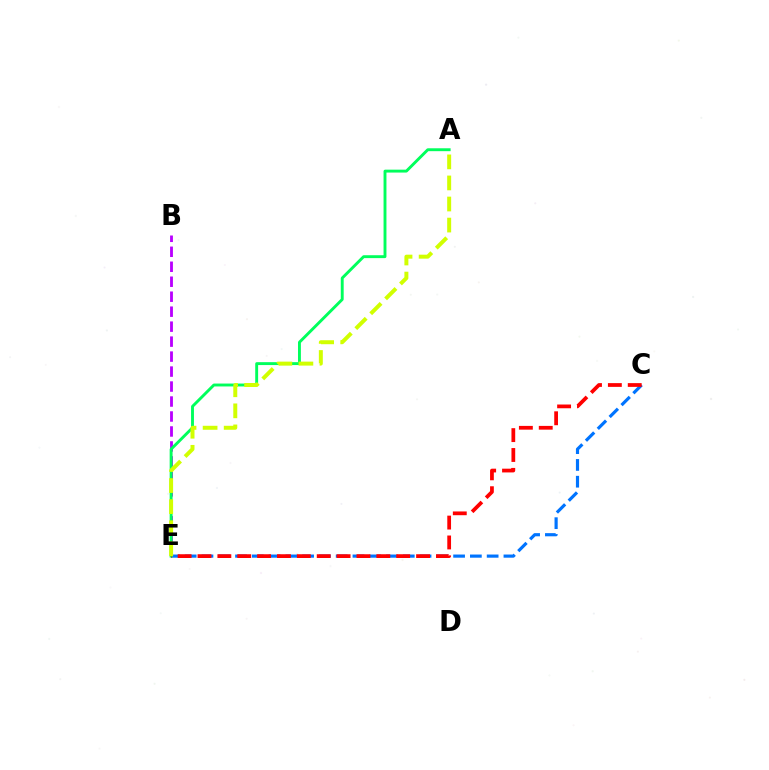{('C', 'E'): [{'color': '#0074ff', 'line_style': 'dashed', 'thickness': 2.28}, {'color': '#ff0000', 'line_style': 'dashed', 'thickness': 2.7}], ('B', 'E'): [{'color': '#b900ff', 'line_style': 'dashed', 'thickness': 2.03}], ('A', 'E'): [{'color': '#00ff5c', 'line_style': 'solid', 'thickness': 2.09}, {'color': '#d1ff00', 'line_style': 'dashed', 'thickness': 2.86}]}